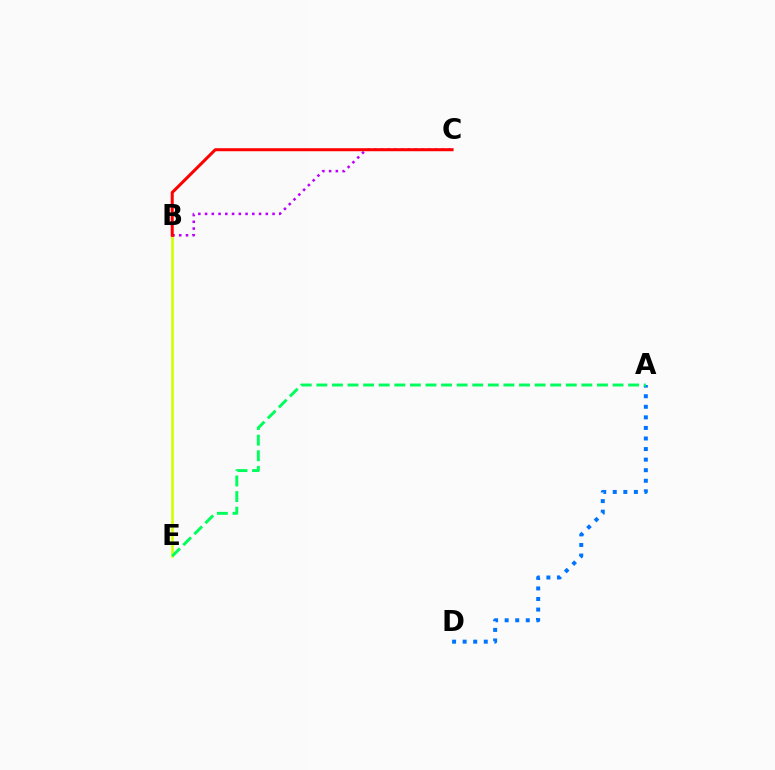{('A', 'D'): [{'color': '#0074ff', 'line_style': 'dotted', 'thickness': 2.87}], ('B', 'E'): [{'color': '#d1ff00', 'line_style': 'solid', 'thickness': 1.86}], ('B', 'C'): [{'color': '#b900ff', 'line_style': 'dotted', 'thickness': 1.83}, {'color': '#ff0000', 'line_style': 'solid', 'thickness': 2.18}], ('A', 'E'): [{'color': '#00ff5c', 'line_style': 'dashed', 'thickness': 2.12}]}